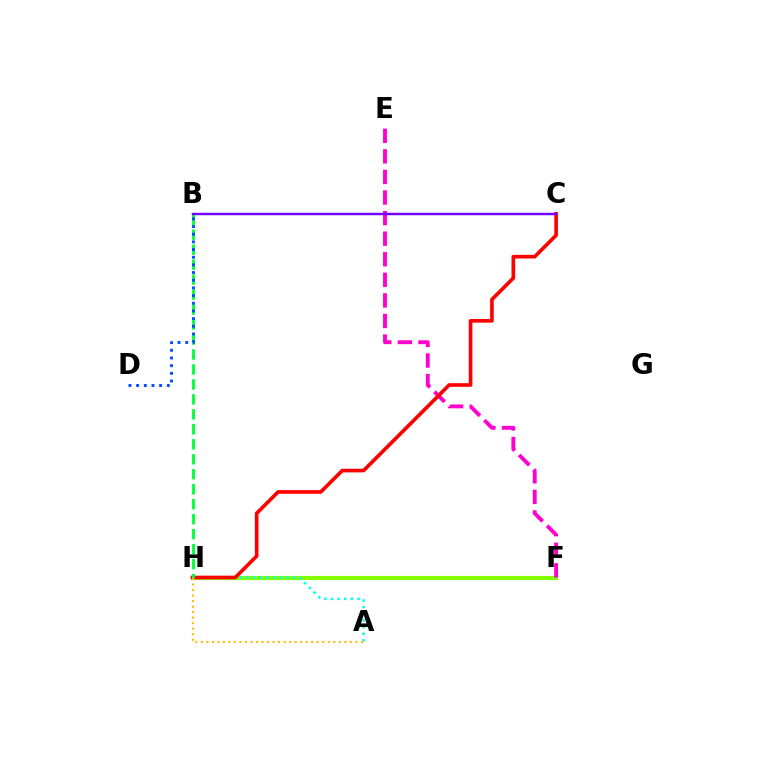{('F', 'H'): [{'color': '#84ff00', 'line_style': 'solid', 'thickness': 2.98}], ('E', 'F'): [{'color': '#ff00cf', 'line_style': 'dashed', 'thickness': 2.8}], ('A', 'H'): [{'color': '#00fff6', 'line_style': 'dotted', 'thickness': 1.81}, {'color': '#ffbd00', 'line_style': 'dotted', 'thickness': 1.5}], ('C', 'H'): [{'color': '#ff0000', 'line_style': 'solid', 'thickness': 2.62}], ('B', 'H'): [{'color': '#00ff39', 'line_style': 'dashed', 'thickness': 2.03}], ('B', 'D'): [{'color': '#004bff', 'line_style': 'dotted', 'thickness': 2.08}], ('B', 'C'): [{'color': '#7200ff', 'line_style': 'solid', 'thickness': 1.76}]}